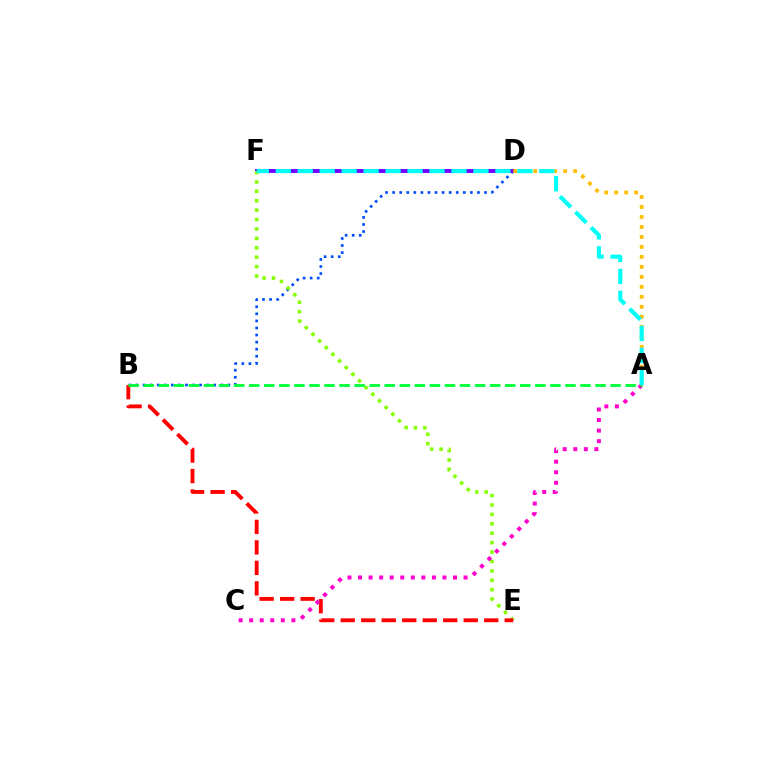{('B', 'D'): [{'color': '#004bff', 'line_style': 'dotted', 'thickness': 1.92}], ('D', 'F'): [{'color': '#7200ff', 'line_style': 'solid', 'thickness': 2.83}], ('E', 'F'): [{'color': '#84ff00', 'line_style': 'dotted', 'thickness': 2.56}], ('B', 'E'): [{'color': '#ff0000', 'line_style': 'dashed', 'thickness': 2.78}], ('A', 'D'): [{'color': '#ffbd00', 'line_style': 'dotted', 'thickness': 2.71}], ('A', 'C'): [{'color': '#ff00cf', 'line_style': 'dotted', 'thickness': 2.87}], ('A', 'B'): [{'color': '#00ff39', 'line_style': 'dashed', 'thickness': 2.05}], ('A', 'F'): [{'color': '#00fff6', 'line_style': 'dashed', 'thickness': 2.98}]}